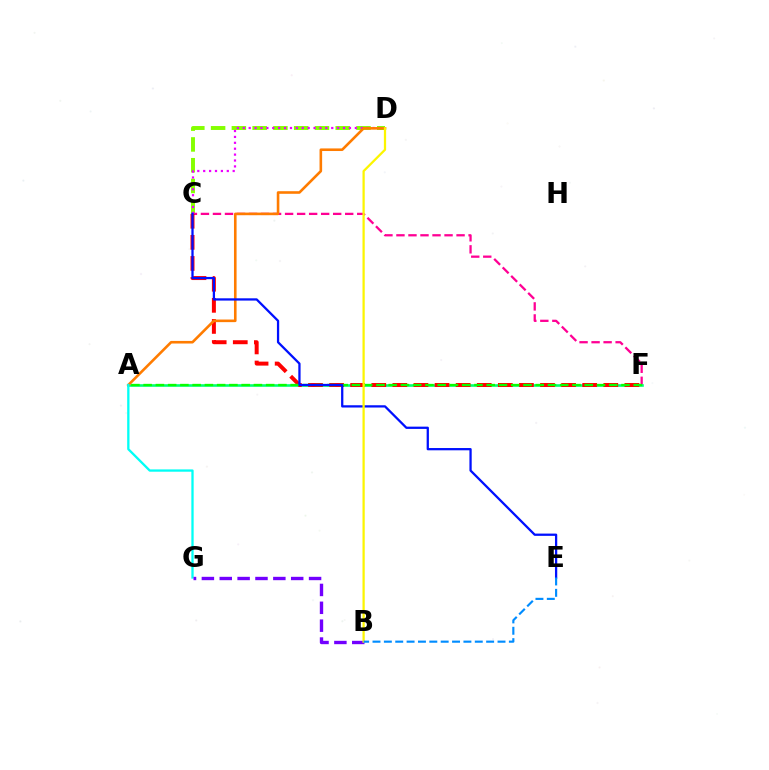{('C', 'D'): [{'color': '#84ff00', 'line_style': 'dashed', 'thickness': 2.82}, {'color': '#ee00ff', 'line_style': 'dotted', 'thickness': 1.6}], ('C', 'F'): [{'color': '#ff0094', 'line_style': 'dashed', 'thickness': 1.63}, {'color': '#ff0000', 'line_style': 'dashed', 'thickness': 2.87}], ('A', 'F'): [{'color': '#00ff74', 'line_style': 'solid', 'thickness': 1.87}, {'color': '#08ff00', 'line_style': 'dashed', 'thickness': 1.66}], ('A', 'D'): [{'color': '#ff7c00', 'line_style': 'solid', 'thickness': 1.87}], ('A', 'G'): [{'color': '#00fff6', 'line_style': 'solid', 'thickness': 1.66}], ('B', 'G'): [{'color': '#7200ff', 'line_style': 'dashed', 'thickness': 2.43}], ('C', 'E'): [{'color': '#0010ff', 'line_style': 'solid', 'thickness': 1.63}], ('B', 'D'): [{'color': '#fcf500', 'line_style': 'solid', 'thickness': 1.61}], ('B', 'E'): [{'color': '#008cff', 'line_style': 'dashed', 'thickness': 1.54}]}